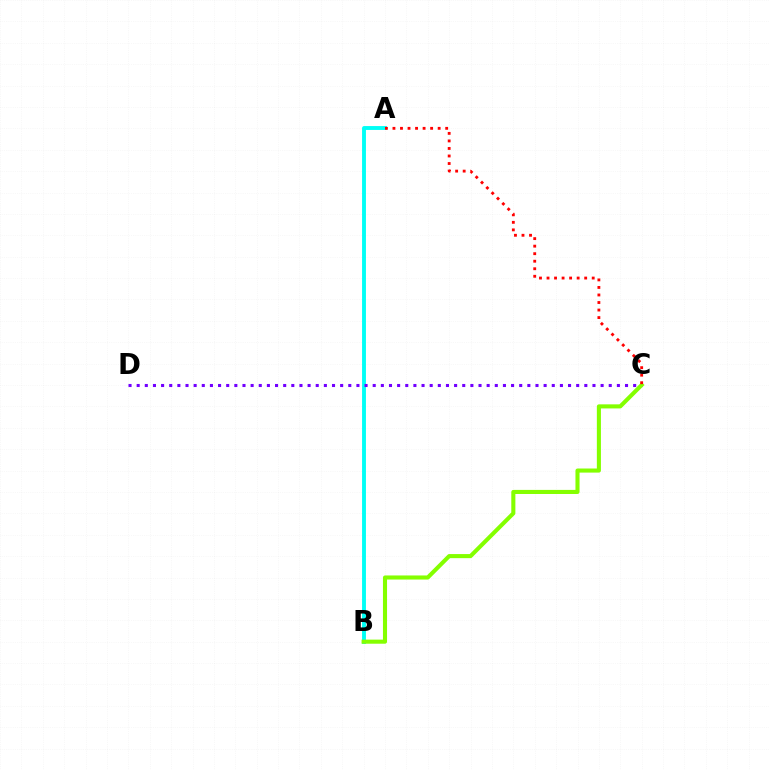{('A', 'B'): [{'color': '#00fff6', 'line_style': 'solid', 'thickness': 2.79}], ('C', 'D'): [{'color': '#7200ff', 'line_style': 'dotted', 'thickness': 2.21}], ('B', 'C'): [{'color': '#84ff00', 'line_style': 'solid', 'thickness': 2.94}], ('A', 'C'): [{'color': '#ff0000', 'line_style': 'dotted', 'thickness': 2.05}]}